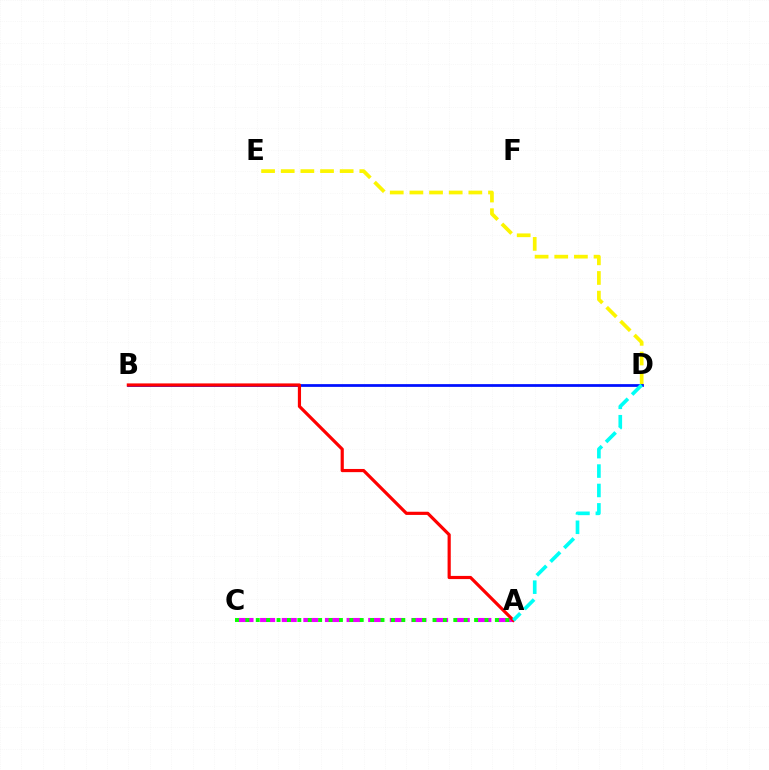{('D', 'E'): [{'color': '#fcf500', 'line_style': 'dashed', 'thickness': 2.67}], ('B', 'D'): [{'color': '#0010ff', 'line_style': 'solid', 'thickness': 1.98}], ('A', 'C'): [{'color': '#ee00ff', 'line_style': 'dashed', 'thickness': 2.94}, {'color': '#08ff00', 'line_style': 'dotted', 'thickness': 2.82}], ('A', 'B'): [{'color': '#ff0000', 'line_style': 'solid', 'thickness': 2.29}], ('A', 'D'): [{'color': '#00fff6', 'line_style': 'dashed', 'thickness': 2.64}]}